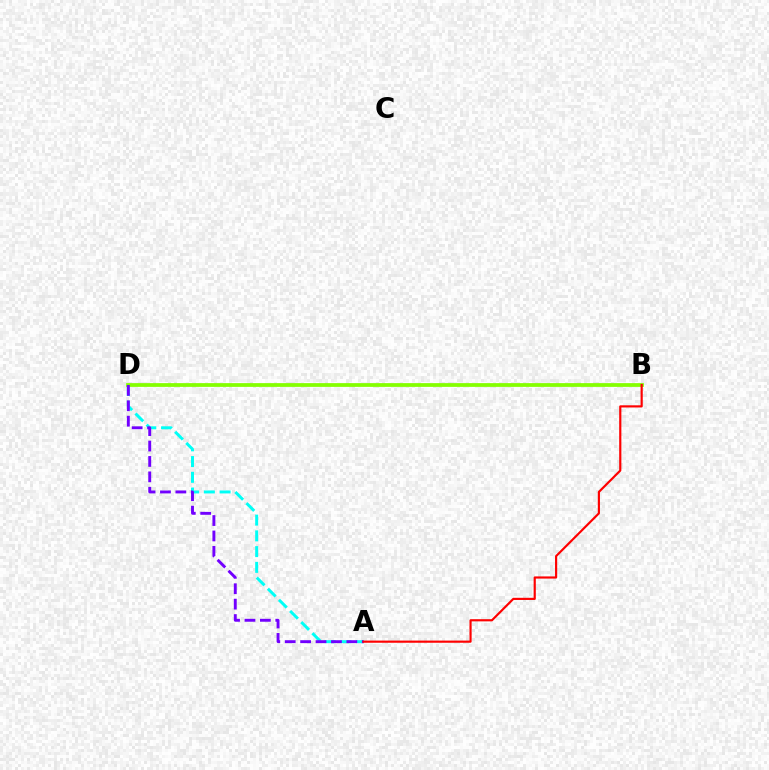{('A', 'D'): [{'color': '#00fff6', 'line_style': 'dashed', 'thickness': 2.14}, {'color': '#7200ff', 'line_style': 'dashed', 'thickness': 2.09}], ('B', 'D'): [{'color': '#84ff00', 'line_style': 'solid', 'thickness': 2.7}], ('A', 'B'): [{'color': '#ff0000', 'line_style': 'solid', 'thickness': 1.56}]}